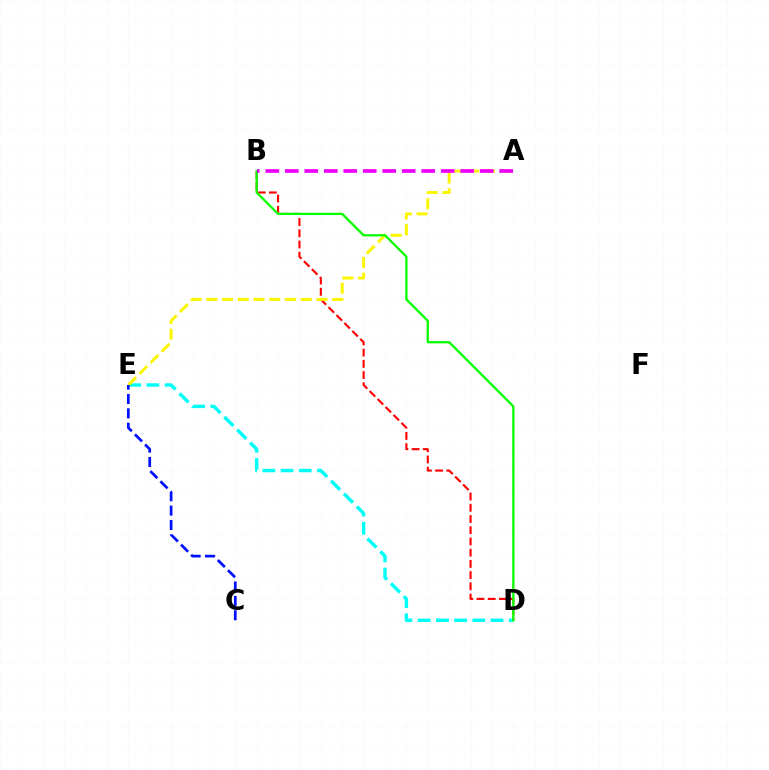{('B', 'D'): [{'color': '#ff0000', 'line_style': 'dashed', 'thickness': 1.52}, {'color': '#08ff00', 'line_style': 'solid', 'thickness': 1.65}], ('D', 'E'): [{'color': '#00fff6', 'line_style': 'dashed', 'thickness': 2.47}], ('A', 'E'): [{'color': '#fcf500', 'line_style': 'dashed', 'thickness': 2.14}], ('A', 'B'): [{'color': '#ee00ff', 'line_style': 'dashed', 'thickness': 2.65}], ('C', 'E'): [{'color': '#0010ff', 'line_style': 'dashed', 'thickness': 1.95}]}